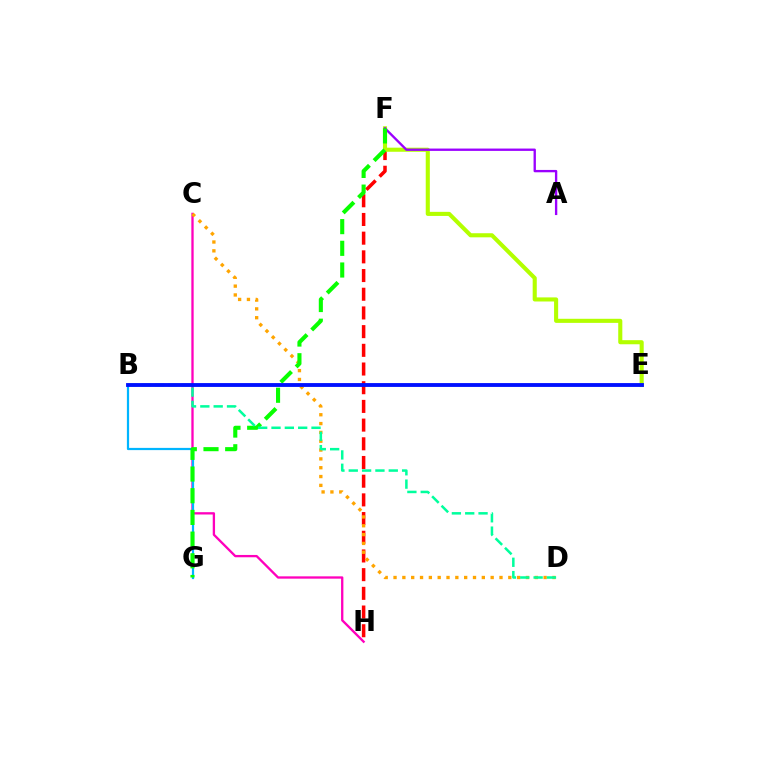{('F', 'H'): [{'color': '#ff0000', 'line_style': 'dashed', 'thickness': 2.54}], ('C', 'H'): [{'color': '#ff00bd', 'line_style': 'solid', 'thickness': 1.67}], ('B', 'G'): [{'color': '#00b5ff', 'line_style': 'solid', 'thickness': 1.6}], ('C', 'D'): [{'color': '#ffa500', 'line_style': 'dotted', 'thickness': 2.4}], ('E', 'F'): [{'color': '#b3ff00', 'line_style': 'solid', 'thickness': 2.94}], ('A', 'F'): [{'color': '#9b00ff', 'line_style': 'solid', 'thickness': 1.69}], ('F', 'G'): [{'color': '#08ff00', 'line_style': 'dashed', 'thickness': 2.95}], ('B', 'D'): [{'color': '#00ff9d', 'line_style': 'dashed', 'thickness': 1.81}], ('B', 'E'): [{'color': '#0010ff', 'line_style': 'solid', 'thickness': 2.77}]}